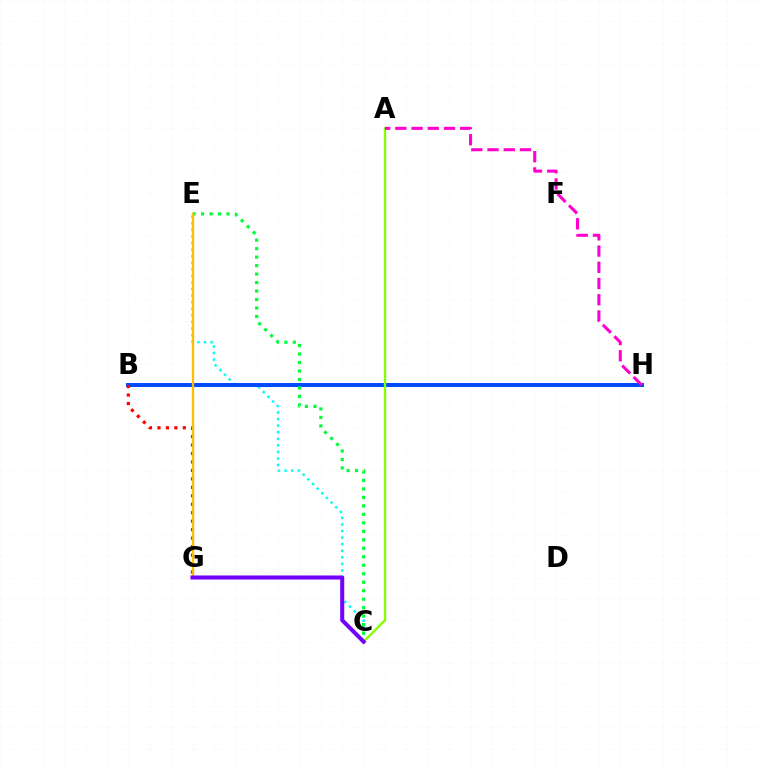{('C', 'E'): [{'color': '#00fff6', 'line_style': 'dotted', 'thickness': 1.78}, {'color': '#00ff39', 'line_style': 'dotted', 'thickness': 2.3}], ('B', 'H'): [{'color': '#004bff', 'line_style': 'solid', 'thickness': 2.87}], ('B', 'G'): [{'color': '#ff0000', 'line_style': 'dotted', 'thickness': 2.3}], ('E', 'G'): [{'color': '#ffbd00', 'line_style': 'solid', 'thickness': 1.66}], ('A', 'C'): [{'color': '#84ff00', 'line_style': 'solid', 'thickness': 1.69}], ('C', 'G'): [{'color': '#7200ff', 'line_style': 'solid', 'thickness': 2.91}], ('A', 'H'): [{'color': '#ff00cf', 'line_style': 'dashed', 'thickness': 2.2}]}